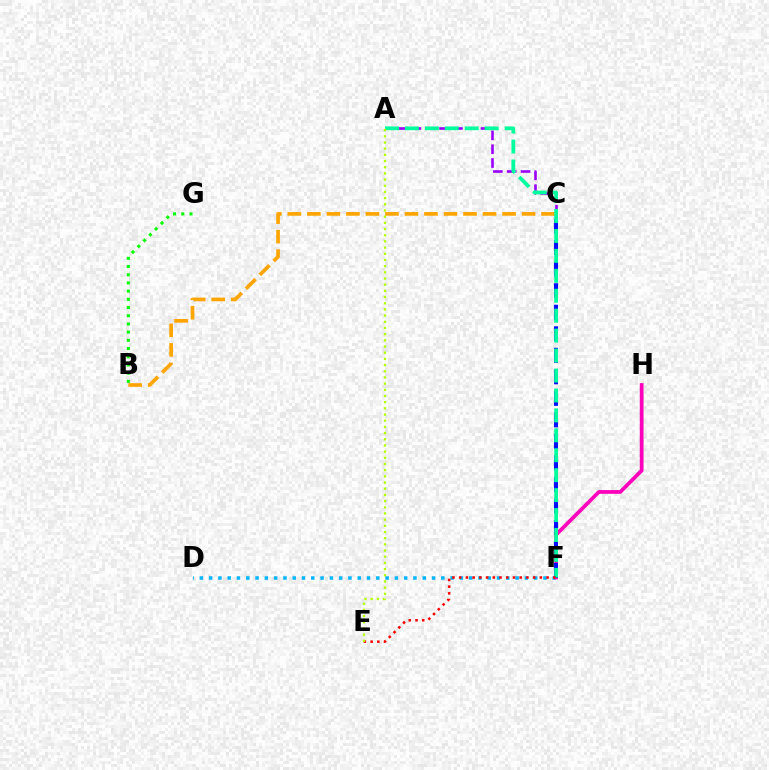{('D', 'F'): [{'color': '#00b5ff', 'line_style': 'dotted', 'thickness': 2.52}], ('A', 'C'): [{'color': '#9b00ff', 'line_style': 'dashed', 'thickness': 1.88}], ('B', 'C'): [{'color': '#ffa500', 'line_style': 'dashed', 'thickness': 2.65}], ('B', 'G'): [{'color': '#08ff00', 'line_style': 'dotted', 'thickness': 2.23}], ('F', 'H'): [{'color': '#ff00bd', 'line_style': 'solid', 'thickness': 2.71}], ('C', 'F'): [{'color': '#0010ff', 'line_style': 'dashed', 'thickness': 2.92}], ('A', 'F'): [{'color': '#00ff9d', 'line_style': 'dashed', 'thickness': 2.71}], ('E', 'F'): [{'color': '#ff0000', 'line_style': 'dotted', 'thickness': 1.83}], ('A', 'E'): [{'color': '#b3ff00', 'line_style': 'dotted', 'thickness': 1.68}]}